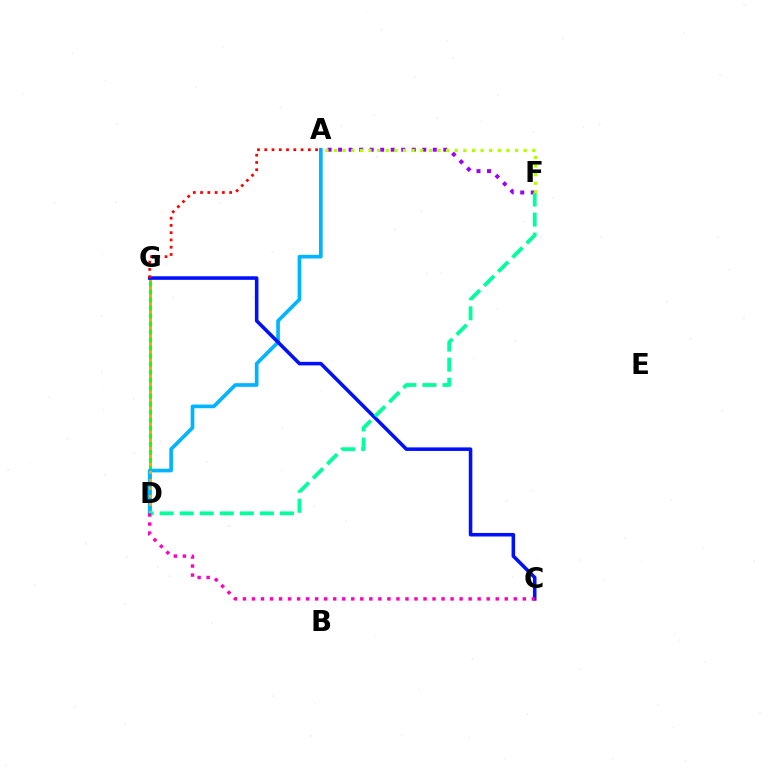{('D', 'G'): [{'color': '#08ff00', 'line_style': 'solid', 'thickness': 2.06}, {'color': '#ffa500', 'line_style': 'dotted', 'thickness': 2.18}], ('A', 'D'): [{'color': '#00b5ff', 'line_style': 'solid', 'thickness': 2.64}], ('A', 'F'): [{'color': '#9b00ff', 'line_style': 'dotted', 'thickness': 2.86}, {'color': '#b3ff00', 'line_style': 'dotted', 'thickness': 2.34}], ('C', 'G'): [{'color': '#0010ff', 'line_style': 'solid', 'thickness': 2.56}], ('A', 'G'): [{'color': '#ff0000', 'line_style': 'dotted', 'thickness': 1.97}], ('D', 'F'): [{'color': '#00ff9d', 'line_style': 'dashed', 'thickness': 2.72}], ('C', 'D'): [{'color': '#ff00bd', 'line_style': 'dotted', 'thickness': 2.45}]}